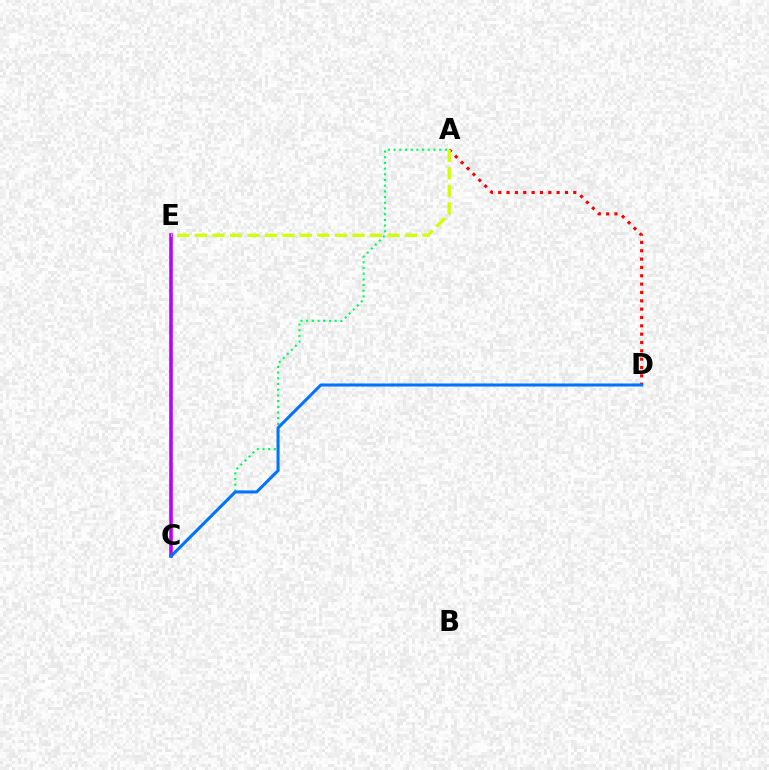{('A', 'C'): [{'color': '#00ff5c', 'line_style': 'dotted', 'thickness': 1.55}], ('A', 'D'): [{'color': '#ff0000', 'line_style': 'dotted', 'thickness': 2.27}], ('C', 'E'): [{'color': '#b900ff', 'line_style': 'solid', 'thickness': 2.56}], ('C', 'D'): [{'color': '#0074ff', 'line_style': 'solid', 'thickness': 2.2}], ('A', 'E'): [{'color': '#d1ff00', 'line_style': 'dashed', 'thickness': 2.38}]}